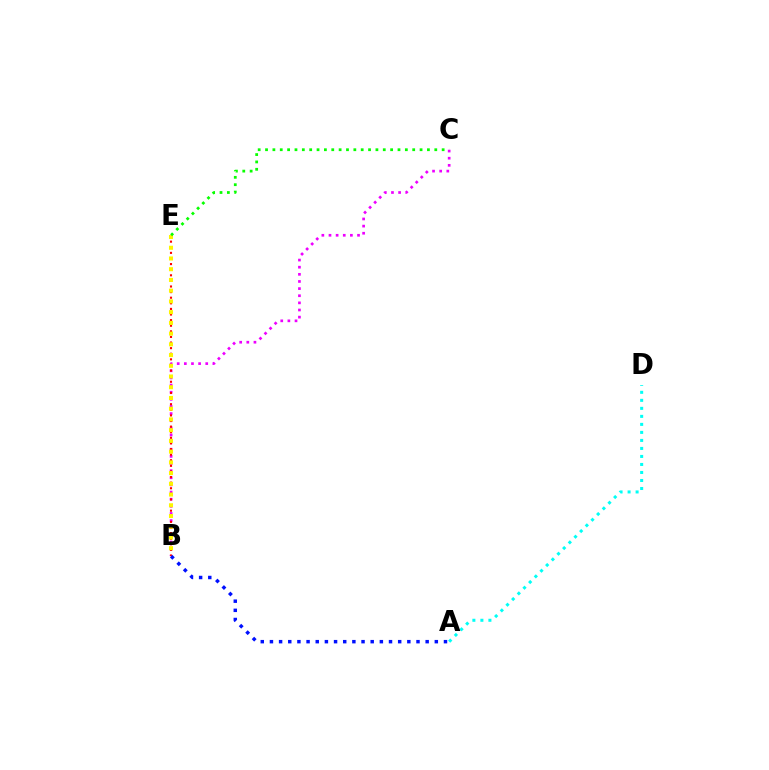{('B', 'C'): [{'color': '#ee00ff', 'line_style': 'dotted', 'thickness': 1.94}], ('B', 'E'): [{'color': '#ff0000', 'line_style': 'dotted', 'thickness': 1.52}, {'color': '#fcf500', 'line_style': 'dotted', 'thickness': 2.92}], ('A', 'D'): [{'color': '#00fff6', 'line_style': 'dotted', 'thickness': 2.18}], ('A', 'B'): [{'color': '#0010ff', 'line_style': 'dotted', 'thickness': 2.49}], ('C', 'E'): [{'color': '#08ff00', 'line_style': 'dotted', 'thickness': 2.0}]}